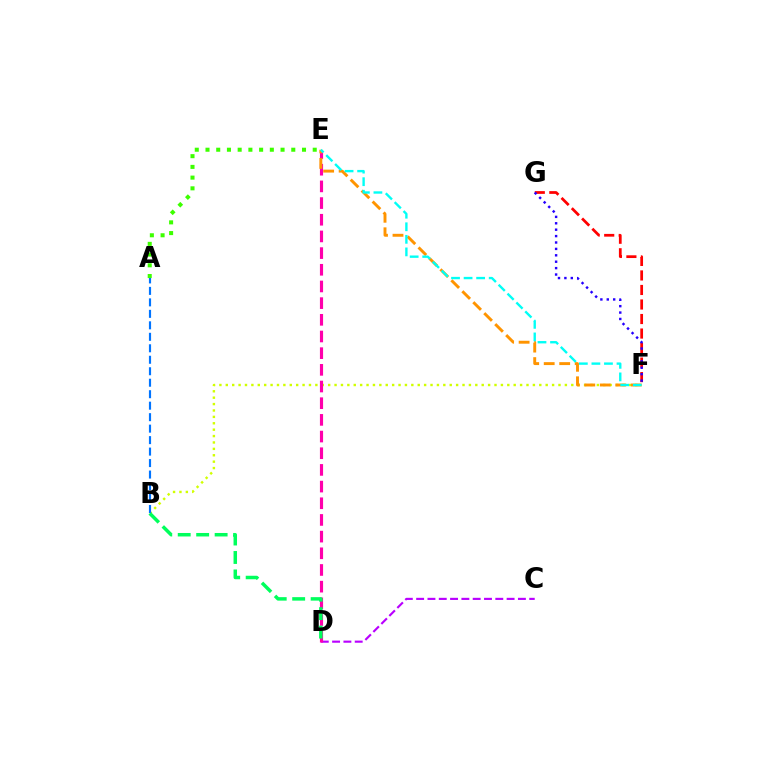{('F', 'G'): [{'color': '#ff0000', 'line_style': 'dashed', 'thickness': 1.97}, {'color': '#2500ff', 'line_style': 'dotted', 'thickness': 1.74}], ('B', 'F'): [{'color': '#d1ff00', 'line_style': 'dotted', 'thickness': 1.74}], ('C', 'D'): [{'color': '#b900ff', 'line_style': 'dashed', 'thickness': 1.54}], ('D', 'E'): [{'color': '#ff00ac', 'line_style': 'dashed', 'thickness': 2.27}], ('B', 'D'): [{'color': '#00ff5c', 'line_style': 'dashed', 'thickness': 2.51}], ('A', 'B'): [{'color': '#0074ff', 'line_style': 'dashed', 'thickness': 1.56}], ('E', 'F'): [{'color': '#ff9400', 'line_style': 'dashed', 'thickness': 2.1}, {'color': '#00fff6', 'line_style': 'dashed', 'thickness': 1.71}], ('A', 'E'): [{'color': '#3dff00', 'line_style': 'dotted', 'thickness': 2.91}]}